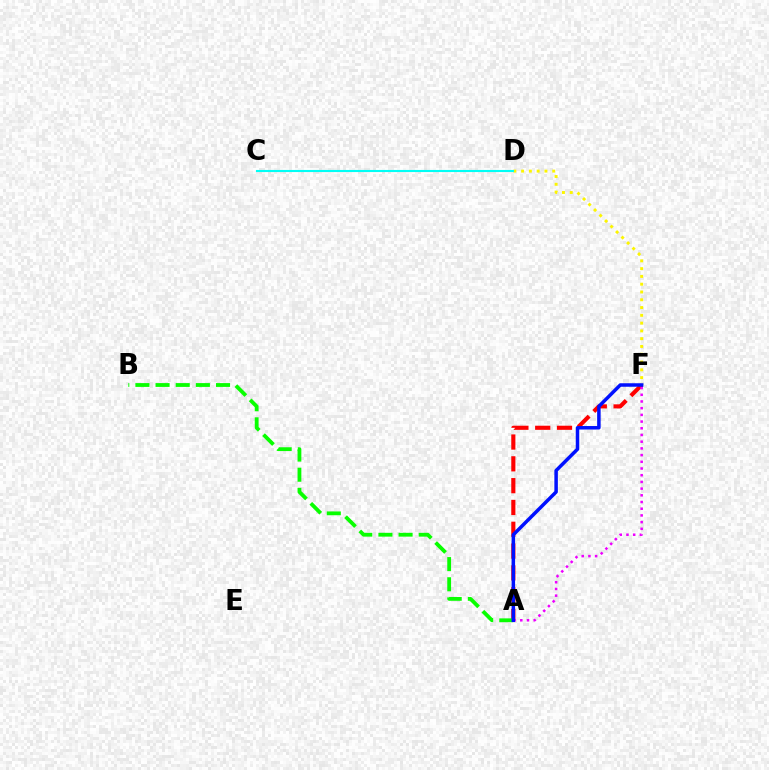{('D', 'F'): [{'color': '#fcf500', 'line_style': 'dotted', 'thickness': 2.11}], ('A', 'F'): [{'color': '#ff0000', 'line_style': 'dashed', 'thickness': 2.96}, {'color': '#ee00ff', 'line_style': 'dotted', 'thickness': 1.82}, {'color': '#0010ff', 'line_style': 'solid', 'thickness': 2.52}], ('C', 'D'): [{'color': '#00fff6', 'line_style': 'solid', 'thickness': 1.52}], ('A', 'B'): [{'color': '#08ff00', 'line_style': 'dashed', 'thickness': 2.74}]}